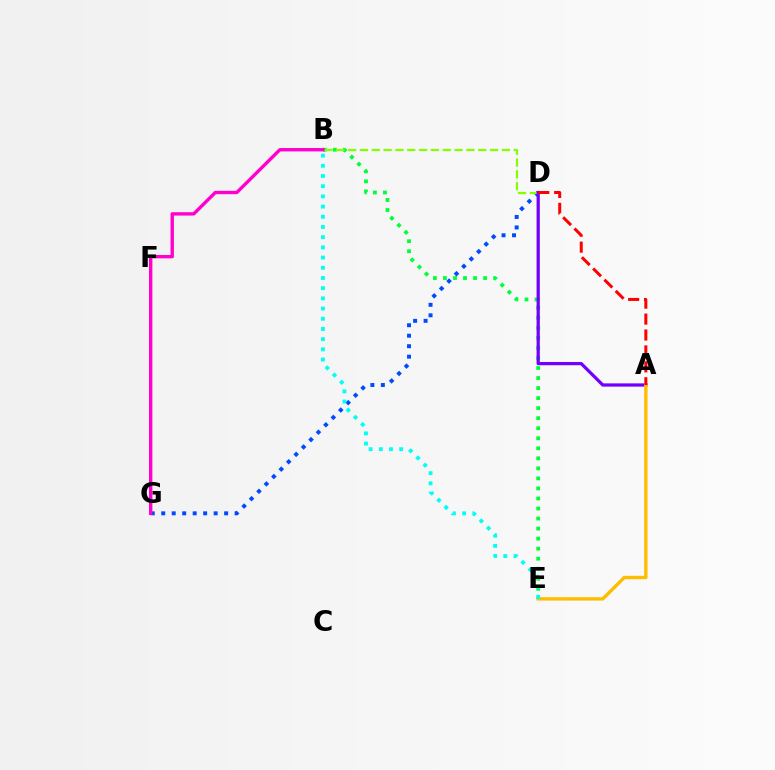{('B', 'E'): [{'color': '#00ff39', 'line_style': 'dotted', 'thickness': 2.73}, {'color': '#00fff6', 'line_style': 'dotted', 'thickness': 2.77}], ('D', 'G'): [{'color': '#004bff', 'line_style': 'dotted', 'thickness': 2.85}], ('B', 'D'): [{'color': '#84ff00', 'line_style': 'dashed', 'thickness': 1.61}], ('A', 'D'): [{'color': '#7200ff', 'line_style': 'solid', 'thickness': 2.34}, {'color': '#ff0000', 'line_style': 'dashed', 'thickness': 2.16}], ('A', 'E'): [{'color': '#ffbd00', 'line_style': 'solid', 'thickness': 2.43}], ('B', 'G'): [{'color': '#ff00cf', 'line_style': 'solid', 'thickness': 2.43}]}